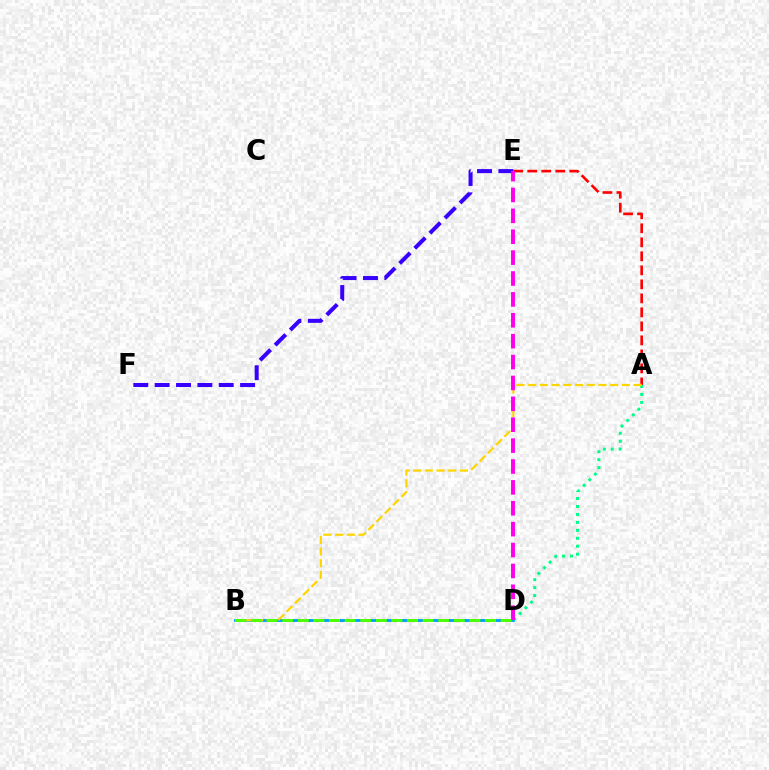{('A', 'E'): [{'color': '#ff0000', 'line_style': 'dashed', 'thickness': 1.9}], ('E', 'F'): [{'color': '#3700ff', 'line_style': 'dashed', 'thickness': 2.9}], ('B', 'D'): [{'color': '#009eff', 'line_style': 'solid', 'thickness': 2.06}, {'color': '#4fff00', 'line_style': 'dashed', 'thickness': 2.12}], ('A', 'D'): [{'color': '#00ff86', 'line_style': 'dotted', 'thickness': 2.16}], ('A', 'B'): [{'color': '#ffd500', 'line_style': 'dashed', 'thickness': 1.59}], ('D', 'E'): [{'color': '#ff00ed', 'line_style': 'dashed', 'thickness': 2.84}]}